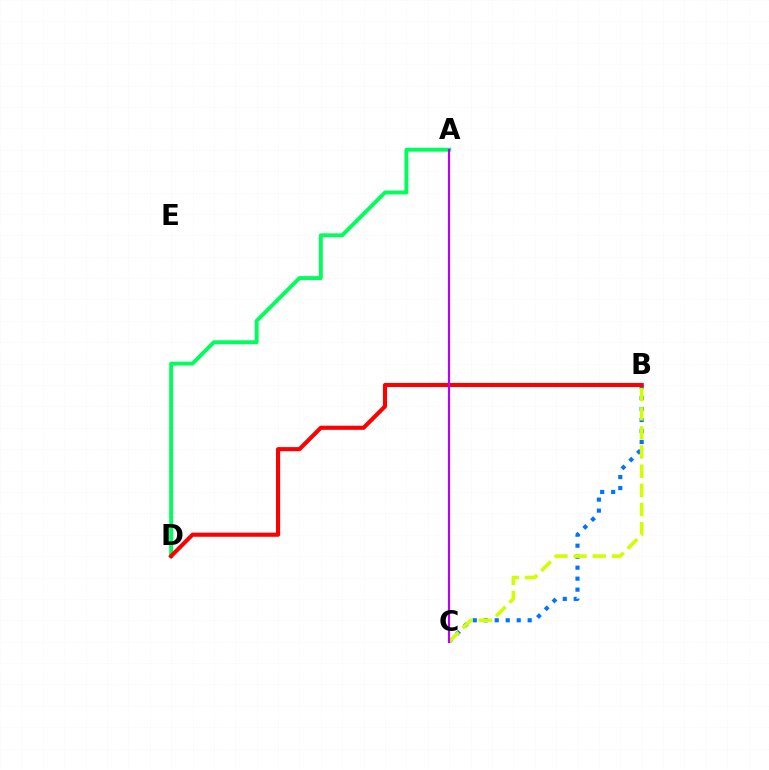{('B', 'C'): [{'color': '#0074ff', 'line_style': 'dotted', 'thickness': 2.98}, {'color': '#d1ff00', 'line_style': 'dashed', 'thickness': 2.6}], ('A', 'D'): [{'color': '#00ff5c', 'line_style': 'solid', 'thickness': 2.81}], ('B', 'D'): [{'color': '#ff0000', 'line_style': 'solid', 'thickness': 2.96}], ('A', 'C'): [{'color': '#b900ff', 'line_style': 'solid', 'thickness': 1.56}]}